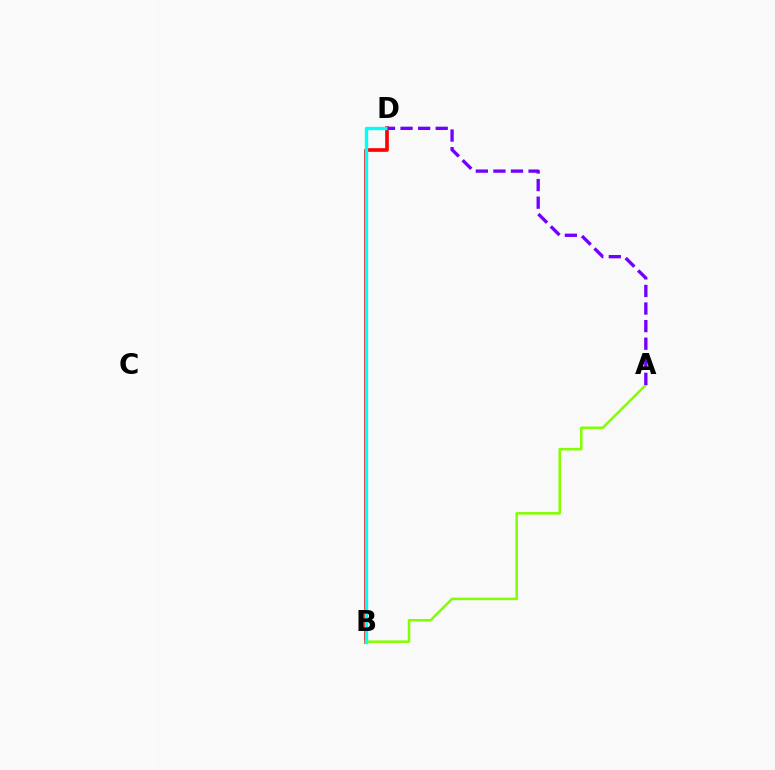{('B', 'D'): [{'color': '#ff0000', 'line_style': 'solid', 'thickness': 2.62}, {'color': '#00fff6', 'line_style': 'solid', 'thickness': 2.42}], ('A', 'B'): [{'color': '#84ff00', 'line_style': 'solid', 'thickness': 1.83}], ('A', 'D'): [{'color': '#7200ff', 'line_style': 'dashed', 'thickness': 2.39}]}